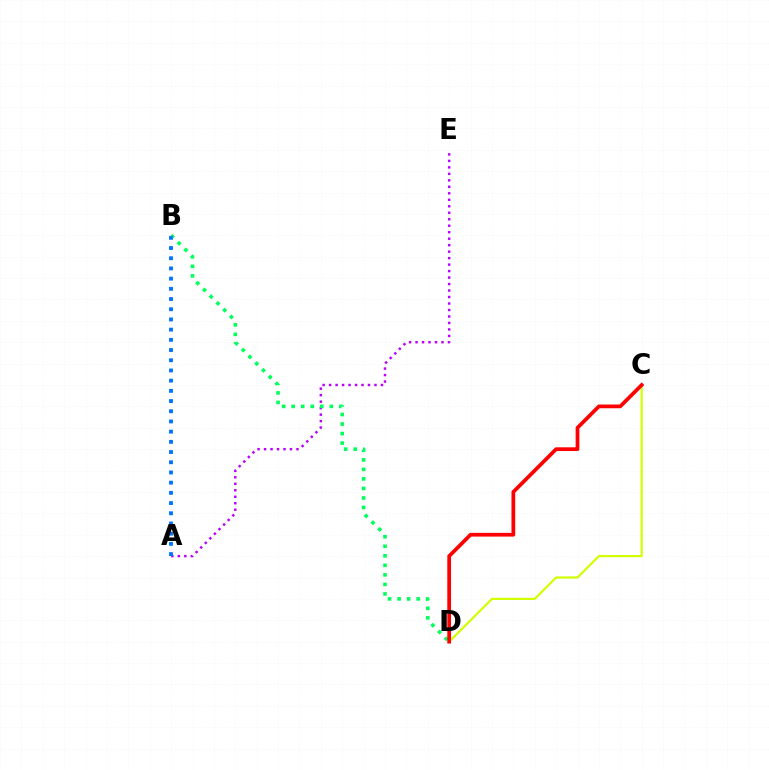{('A', 'E'): [{'color': '#b900ff', 'line_style': 'dotted', 'thickness': 1.76}], ('B', 'D'): [{'color': '#00ff5c', 'line_style': 'dotted', 'thickness': 2.59}], ('A', 'B'): [{'color': '#0074ff', 'line_style': 'dotted', 'thickness': 2.77}], ('C', 'D'): [{'color': '#d1ff00', 'line_style': 'solid', 'thickness': 1.57}, {'color': '#ff0000', 'line_style': 'solid', 'thickness': 2.69}]}